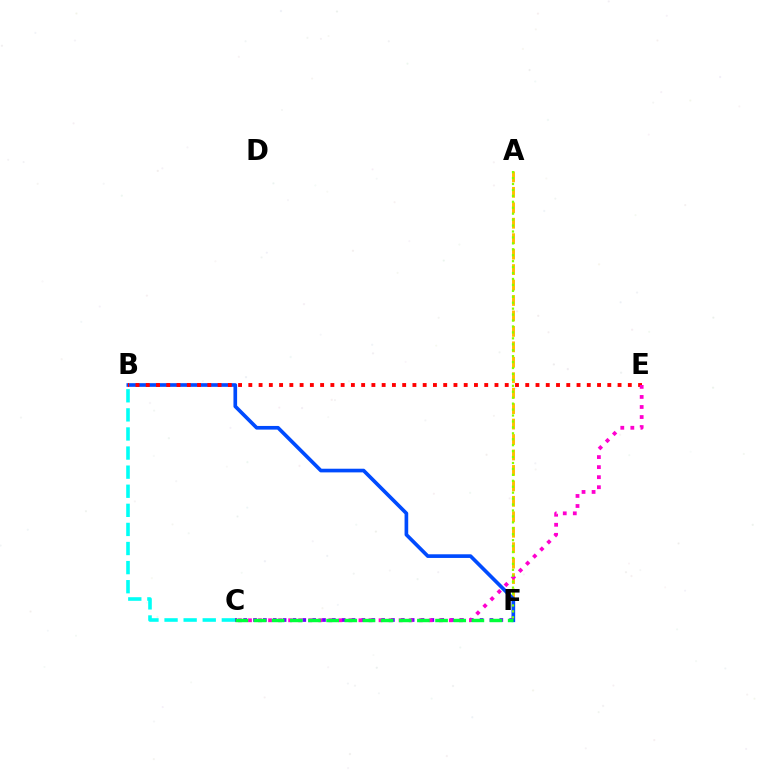{('A', 'F'): [{'color': '#ffbd00', 'line_style': 'dashed', 'thickness': 2.1}, {'color': '#84ff00', 'line_style': 'dotted', 'thickness': 1.61}], ('B', 'C'): [{'color': '#00fff6', 'line_style': 'dashed', 'thickness': 2.59}], ('B', 'F'): [{'color': '#004bff', 'line_style': 'solid', 'thickness': 2.63}], ('C', 'F'): [{'color': '#7200ff', 'line_style': 'dotted', 'thickness': 2.68}, {'color': '#00ff39', 'line_style': 'dashed', 'thickness': 2.47}], ('B', 'E'): [{'color': '#ff0000', 'line_style': 'dotted', 'thickness': 2.79}], ('C', 'E'): [{'color': '#ff00cf', 'line_style': 'dotted', 'thickness': 2.73}]}